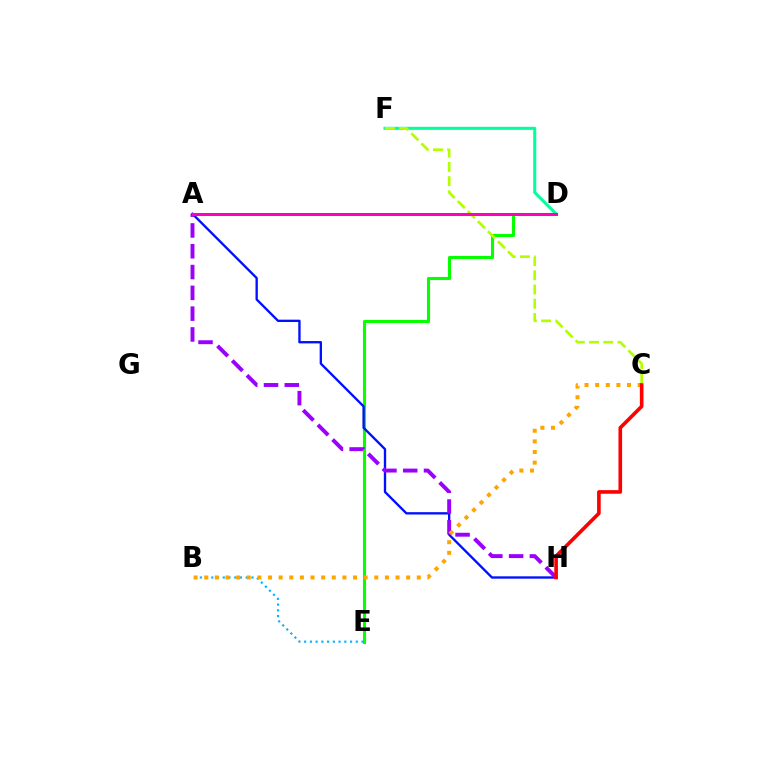{('D', 'F'): [{'color': '#00ff9d', 'line_style': 'solid', 'thickness': 2.2}], ('D', 'E'): [{'color': '#08ff00', 'line_style': 'solid', 'thickness': 2.23}], ('C', 'F'): [{'color': '#b3ff00', 'line_style': 'dashed', 'thickness': 1.93}], ('B', 'E'): [{'color': '#00b5ff', 'line_style': 'dotted', 'thickness': 1.56}], ('A', 'H'): [{'color': '#0010ff', 'line_style': 'solid', 'thickness': 1.69}, {'color': '#9b00ff', 'line_style': 'dashed', 'thickness': 2.83}], ('B', 'C'): [{'color': '#ffa500', 'line_style': 'dotted', 'thickness': 2.89}], ('C', 'H'): [{'color': '#ff0000', 'line_style': 'solid', 'thickness': 2.61}], ('A', 'D'): [{'color': '#ff00bd', 'line_style': 'solid', 'thickness': 2.18}]}